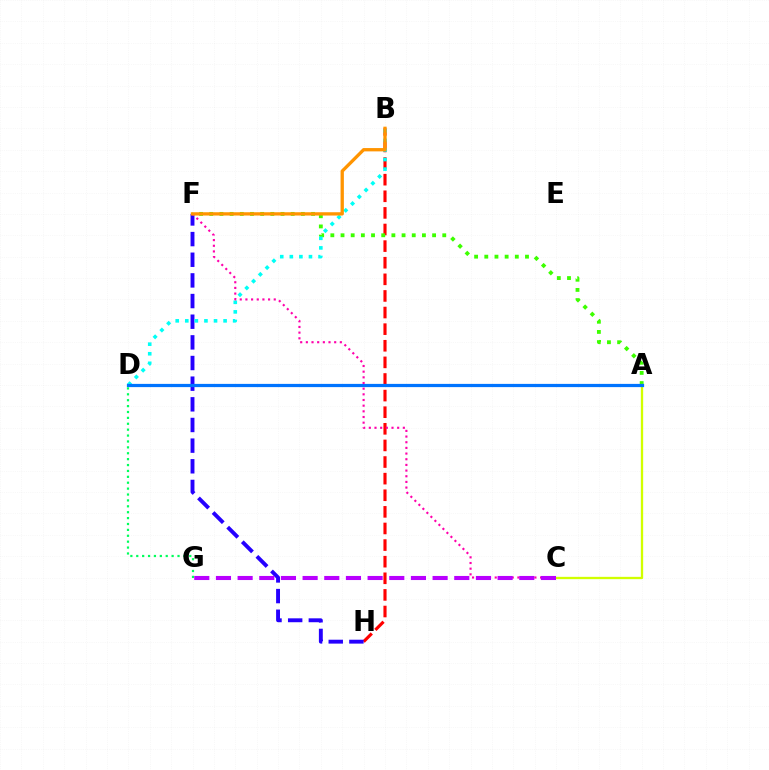{('B', 'H'): [{'color': '#ff0000', 'line_style': 'dashed', 'thickness': 2.26}], ('A', 'F'): [{'color': '#3dff00', 'line_style': 'dotted', 'thickness': 2.76}], ('F', 'H'): [{'color': '#2500ff', 'line_style': 'dashed', 'thickness': 2.81}], ('A', 'C'): [{'color': '#d1ff00', 'line_style': 'solid', 'thickness': 1.67}], ('B', 'D'): [{'color': '#00fff6', 'line_style': 'dotted', 'thickness': 2.6}], ('A', 'D'): [{'color': '#0074ff', 'line_style': 'solid', 'thickness': 2.32}], ('C', 'F'): [{'color': '#ff00ac', 'line_style': 'dotted', 'thickness': 1.54}], ('D', 'G'): [{'color': '#00ff5c', 'line_style': 'dotted', 'thickness': 1.6}], ('C', 'G'): [{'color': '#b900ff', 'line_style': 'dashed', 'thickness': 2.94}], ('B', 'F'): [{'color': '#ff9400', 'line_style': 'solid', 'thickness': 2.38}]}